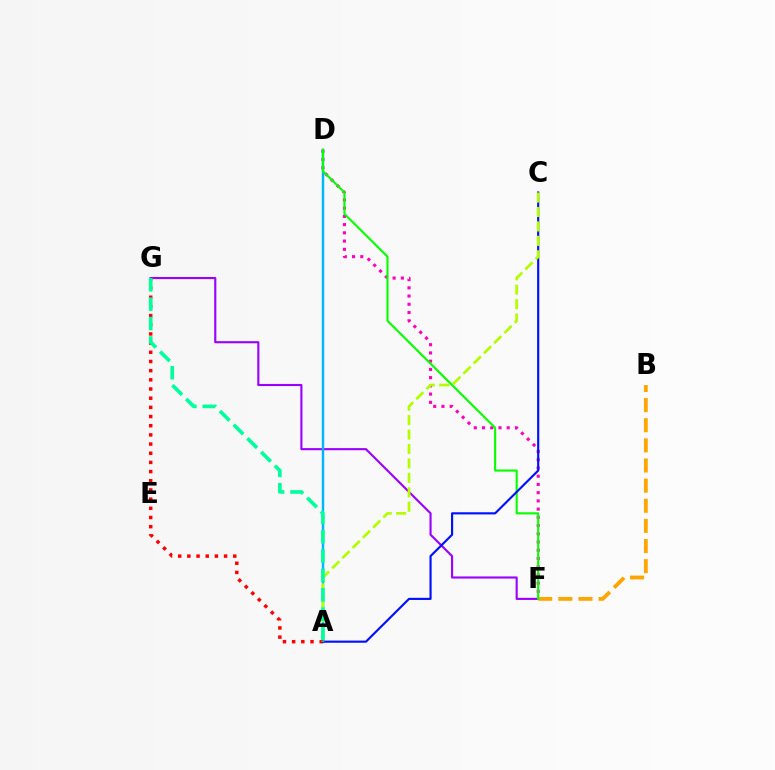{('D', 'F'): [{'color': '#ff00bd', 'line_style': 'dotted', 'thickness': 2.24}, {'color': '#08ff00', 'line_style': 'solid', 'thickness': 1.53}], ('F', 'G'): [{'color': '#9b00ff', 'line_style': 'solid', 'thickness': 1.53}], ('B', 'F'): [{'color': '#ffa500', 'line_style': 'dashed', 'thickness': 2.73}], ('A', 'D'): [{'color': '#00b5ff', 'line_style': 'solid', 'thickness': 1.75}], ('A', 'G'): [{'color': '#ff0000', 'line_style': 'dotted', 'thickness': 2.49}, {'color': '#00ff9d', 'line_style': 'dashed', 'thickness': 2.63}], ('A', 'C'): [{'color': '#0010ff', 'line_style': 'solid', 'thickness': 1.55}, {'color': '#b3ff00', 'line_style': 'dashed', 'thickness': 1.96}]}